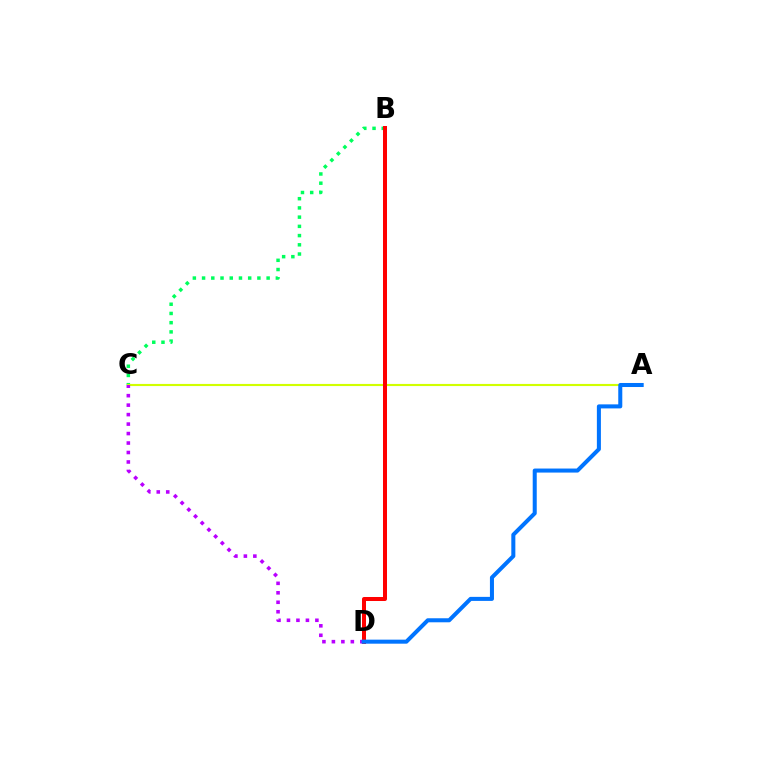{('B', 'C'): [{'color': '#00ff5c', 'line_style': 'dotted', 'thickness': 2.51}], ('A', 'C'): [{'color': '#d1ff00', 'line_style': 'solid', 'thickness': 1.53}], ('B', 'D'): [{'color': '#ff0000', 'line_style': 'solid', 'thickness': 2.88}], ('C', 'D'): [{'color': '#b900ff', 'line_style': 'dotted', 'thickness': 2.57}], ('A', 'D'): [{'color': '#0074ff', 'line_style': 'solid', 'thickness': 2.9}]}